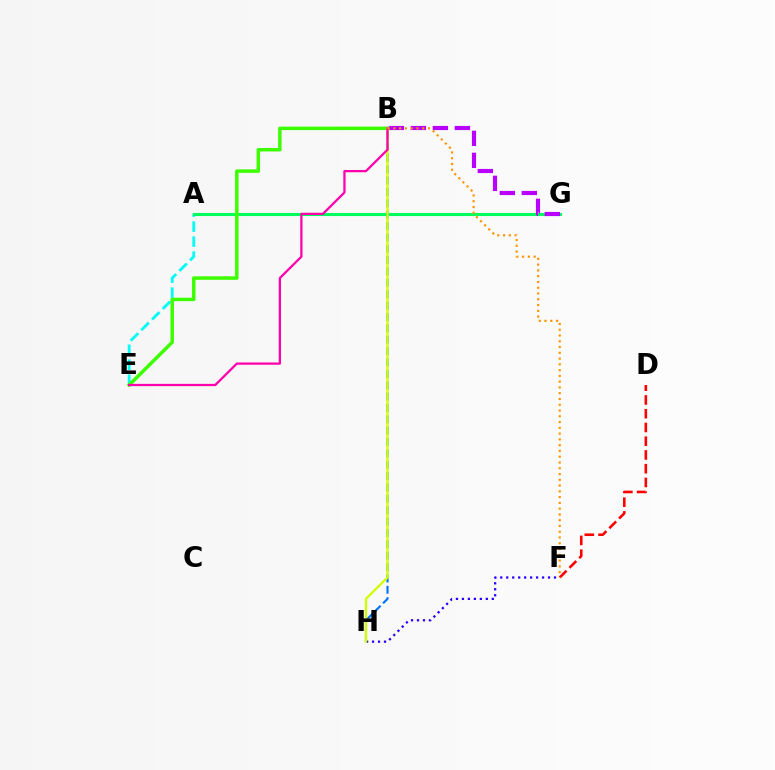{('A', 'E'): [{'color': '#00fff6', 'line_style': 'dashed', 'thickness': 2.04}], ('A', 'G'): [{'color': '#00ff5c', 'line_style': 'solid', 'thickness': 2.22}], ('B', 'G'): [{'color': '#b900ff', 'line_style': 'dashed', 'thickness': 2.99}], ('D', 'F'): [{'color': '#ff0000', 'line_style': 'dashed', 'thickness': 1.87}], ('B', 'E'): [{'color': '#3dff00', 'line_style': 'solid', 'thickness': 2.51}, {'color': '#ff00ac', 'line_style': 'solid', 'thickness': 1.63}], ('F', 'H'): [{'color': '#2500ff', 'line_style': 'dotted', 'thickness': 1.62}], ('B', 'H'): [{'color': '#0074ff', 'line_style': 'dashed', 'thickness': 1.54}, {'color': '#d1ff00', 'line_style': 'solid', 'thickness': 1.67}], ('B', 'F'): [{'color': '#ff9400', 'line_style': 'dotted', 'thickness': 1.57}]}